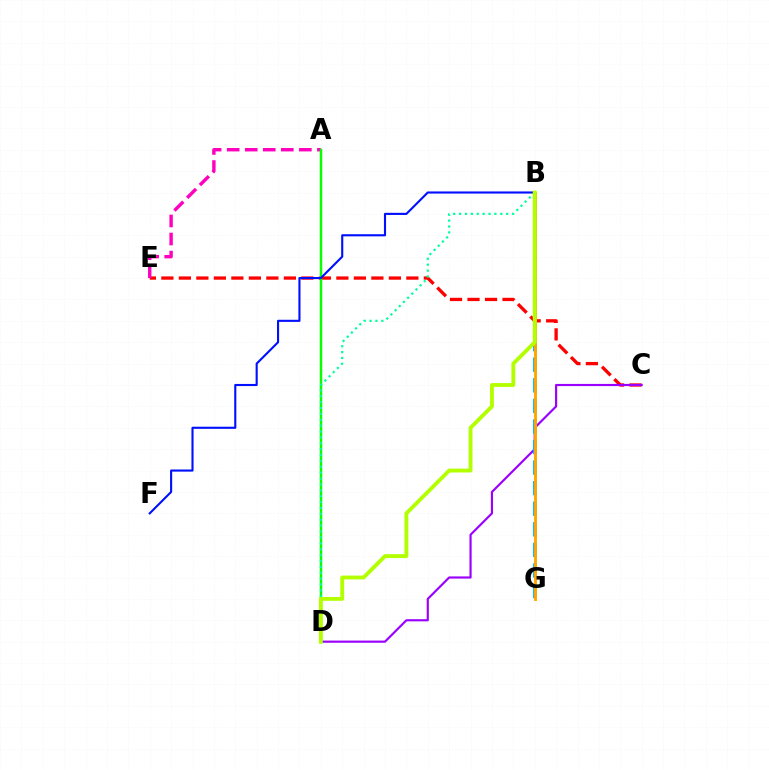{('C', 'E'): [{'color': '#ff0000', 'line_style': 'dashed', 'thickness': 2.38}], ('C', 'D'): [{'color': '#9b00ff', 'line_style': 'solid', 'thickness': 1.55}], ('A', 'E'): [{'color': '#ff00bd', 'line_style': 'dashed', 'thickness': 2.45}], ('A', 'D'): [{'color': '#08ff00', 'line_style': 'solid', 'thickness': 1.79}], ('B', 'G'): [{'color': '#00b5ff', 'line_style': 'dashed', 'thickness': 2.79}, {'color': '#ffa500', 'line_style': 'solid', 'thickness': 2.07}], ('B', 'F'): [{'color': '#0010ff', 'line_style': 'solid', 'thickness': 1.52}], ('B', 'D'): [{'color': '#00ff9d', 'line_style': 'dotted', 'thickness': 1.6}, {'color': '#b3ff00', 'line_style': 'solid', 'thickness': 2.78}]}